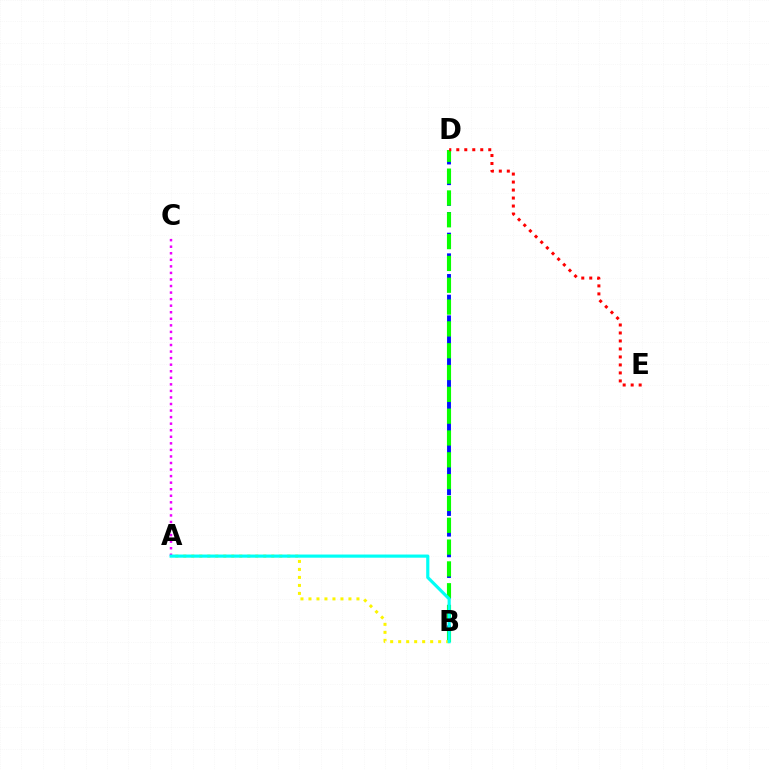{('B', 'D'): [{'color': '#0010ff', 'line_style': 'dashed', 'thickness': 2.81}, {'color': '#08ff00', 'line_style': 'dashed', 'thickness': 2.96}], ('A', 'B'): [{'color': '#fcf500', 'line_style': 'dotted', 'thickness': 2.17}, {'color': '#00fff6', 'line_style': 'solid', 'thickness': 2.28}], ('D', 'E'): [{'color': '#ff0000', 'line_style': 'dotted', 'thickness': 2.17}], ('A', 'C'): [{'color': '#ee00ff', 'line_style': 'dotted', 'thickness': 1.78}]}